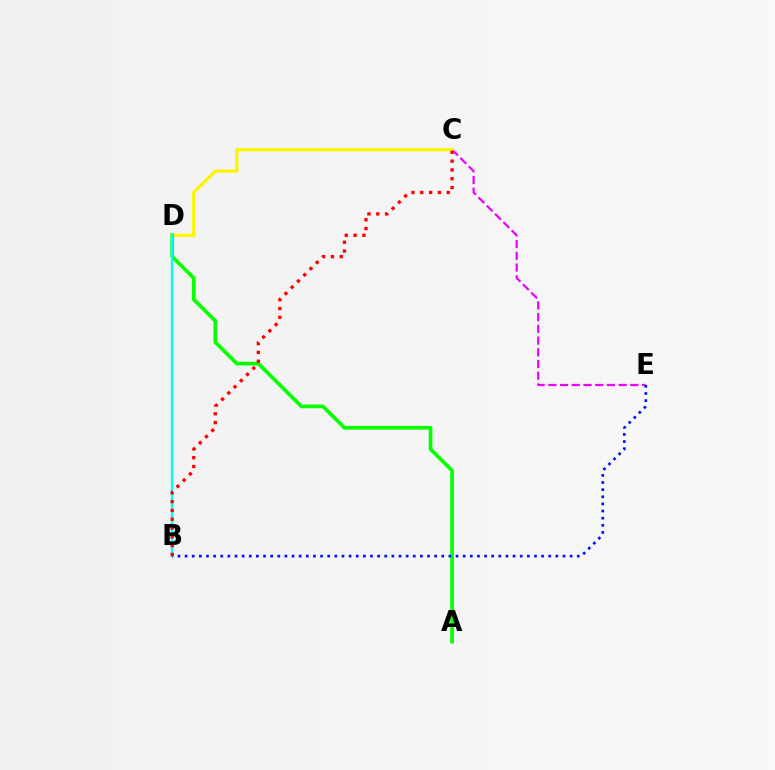{('C', 'E'): [{'color': '#ee00ff', 'line_style': 'dashed', 'thickness': 1.59}], ('C', 'D'): [{'color': '#fcf500', 'line_style': 'solid', 'thickness': 2.33}], ('A', 'D'): [{'color': '#08ff00', 'line_style': 'solid', 'thickness': 2.66}], ('B', 'D'): [{'color': '#00fff6', 'line_style': 'solid', 'thickness': 1.68}], ('B', 'E'): [{'color': '#0010ff', 'line_style': 'dotted', 'thickness': 1.94}], ('B', 'C'): [{'color': '#ff0000', 'line_style': 'dotted', 'thickness': 2.39}]}